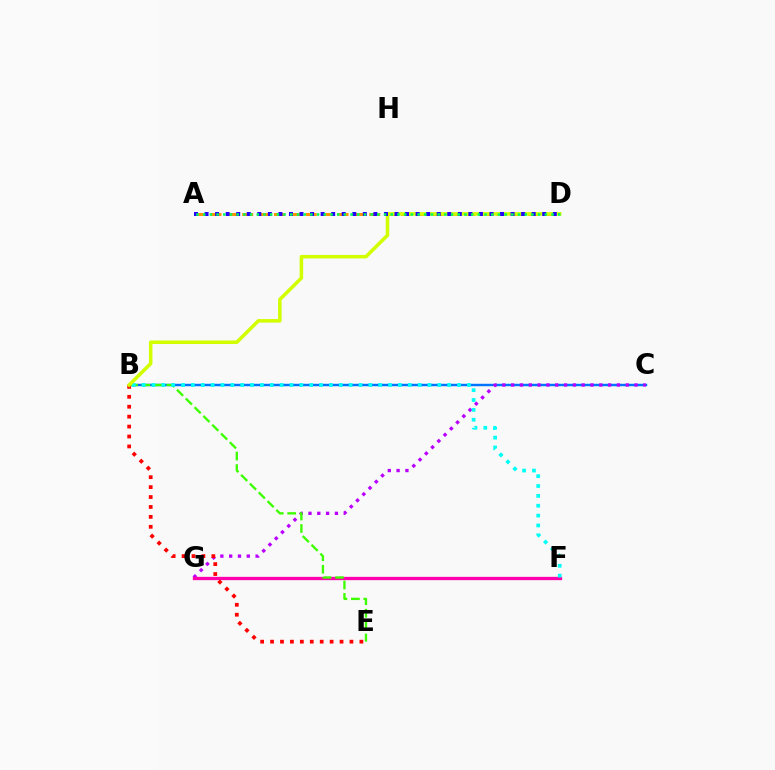{('A', 'D'): [{'color': '#ff9400', 'line_style': 'dashed', 'thickness': 2.16}, {'color': '#2500ff', 'line_style': 'dotted', 'thickness': 2.87}, {'color': '#00ff5c', 'line_style': 'dotted', 'thickness': 1.82}], ('B', 'C'): [{'color': '#0074ff', 'line_style': 'solid', 'thickness': 1.76}], ('C', 'G'): [{'color': '#b900ff', 'line_style': 'dotted', 'thickness': 2.39}], ('F', 'G'): [{'color': '#ff00ac', 'line_style': 'solid', 'thickness': 2.38}], ('B', 'E'): [{'color': '#3dff00', 'line_style': 'dashed', 'thickness': 1.69}, {'color': '#ff0000', 'line_style': 'dotted', 'thickness': 2.7}], ('B', 'F'): [{'color': '#00fff6', 'line_style': 'dotted', 'thickness': 2.68}], ('B', 'D'): [{'color': '#d1ff00', 'line_style': 'solid', 'thickness': 2.54}]}